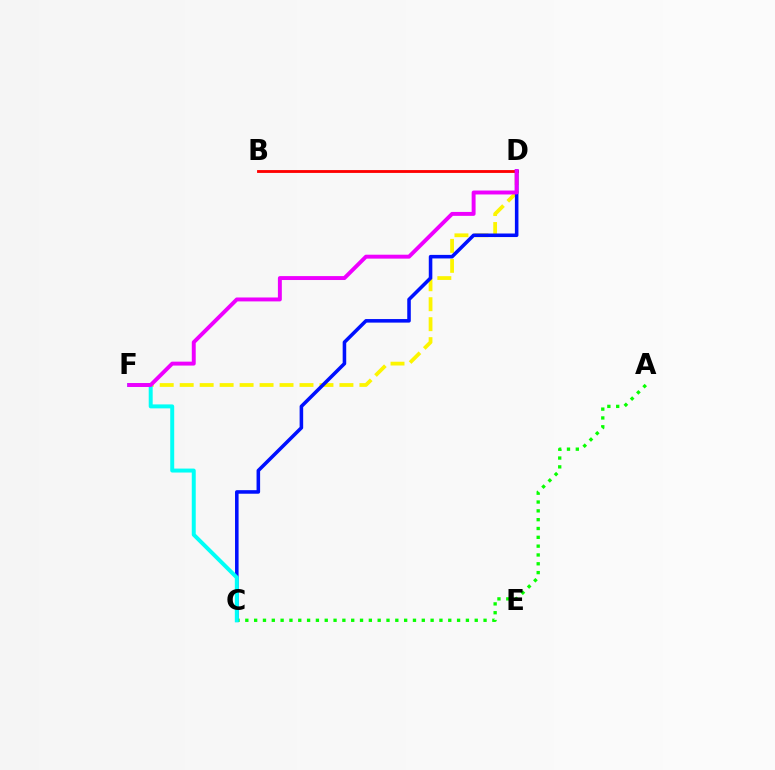{('D', 'F'): [{'color': '#fcf500', 'line_style': 'dashed', 'thickness': 2.71}, {'color': '#ee00ff', 'line_style': 'solid', 'thickness': 2.83}], ('B', 'D'): [{'color': '#ff0000', 'line_style': 'solid', 'thickness': 2.05}], ('A', 'C'): [{'color': '#08ff00', 'line_style': 'dotted', 'thickness': 2.4}], ('C', 'D'): [{'color': '#0010ff', 'line_style': 'solid', 'thickness': 2.56}], ('C', 'F'): [{'color': '#00fff6', 'line_style': 'solid', 'thickness': 2.85}]}